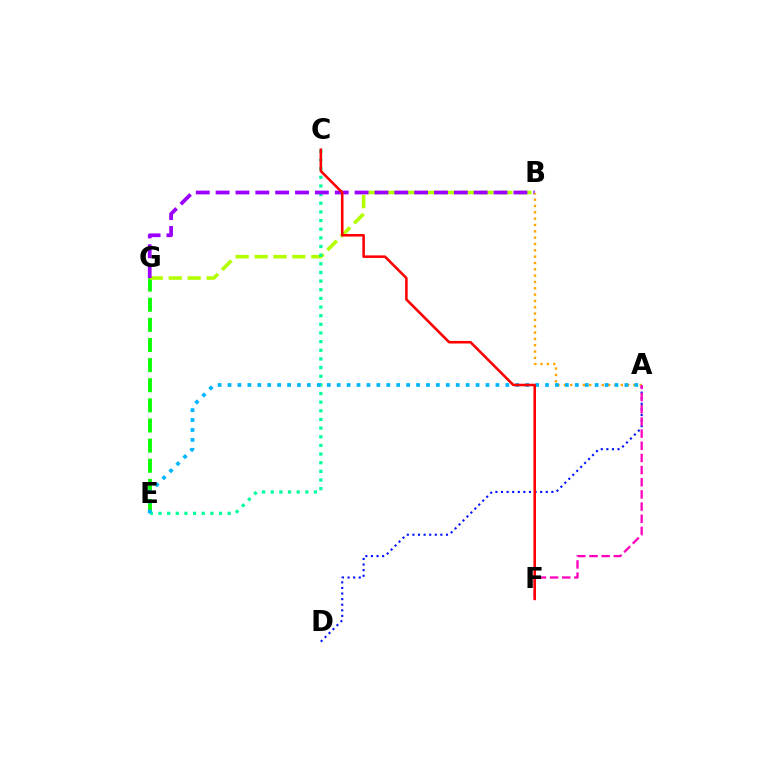{('E', 'G'): [{'color': '#08ff00', 'line_style': 'dashed', 'thickness': 2.73}], ('B', 'G'): [{'color': '#b3ff00', 'line_style': 'dashed', 'thickness': 2.57}, {'color': '#9b00ff', 'line_style': 'dashed', 'thickness': 2.7}], ('C', 'E'): [{'color': '#00ff9d', 'line_style': 'dotted', 'thickness': 2.35}], ('A', 'D'): [{'color': '#0010ff', 'line_style': 'dotted', 'thickness': 1.52}], ('A', 'B'): [{'color': '#ffa500', 'line_style': 'dotted', 'thickness': 1.72}], ('A', 'E'): [{'color': '#00b5ff', 'line_style': 'dotted', 'thickness': 2.7}], ('A', 'F'): [{'color': '#ff00bd', 'line_style': 'dashed', 'thickness': 1.65}], ('C', 'F'): [{'color': '#ff0000', 'line_style': 'solid', 'thickness': 1.85}]}